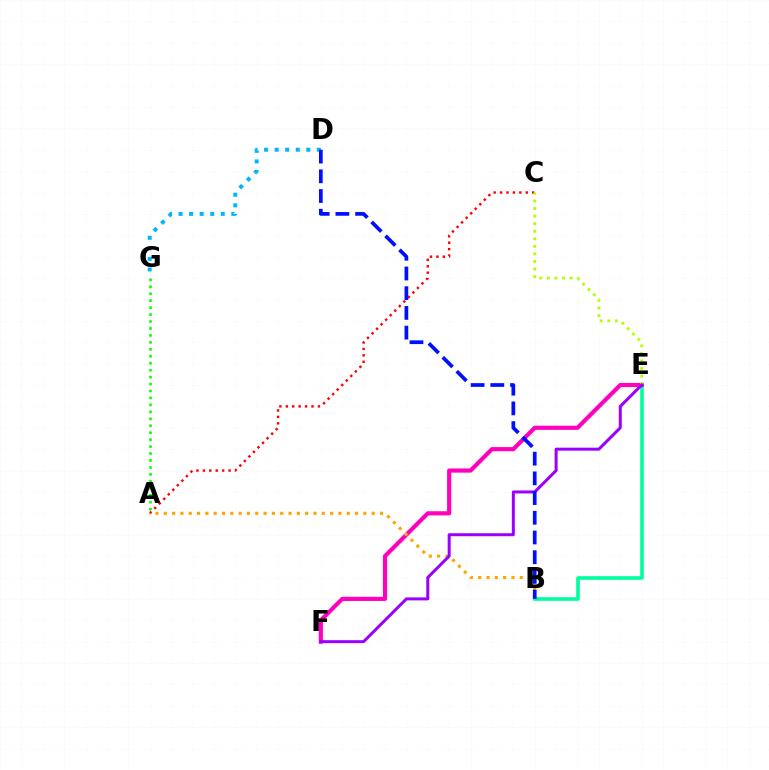{('B', 'E'): [{'color': '#00ff9d', 'line_style': 'solid', 'thickness': 2.61}], ('E', 'F'): [{'color': '#ff00bd', 'line_style': 'solid', 'thickness': 2.99}, {'color': '#9b00ff', 'line_style': 'solid', 'thickness': 2.16}], ('A', 'C'): [{'color': '#ff0000', 'line_style': 'dotted', 'thickness': 1.75}], ('A', 'B'): [{'color': '#ffa500', 'line_style': 'dotted', 'thickness': 2.26}], ('C', 'E'): [{'color': '#b3ff00', 'line_style': 'dotted', 'thickness': 2.05}], ('D', 'G'): [{'color': '#00b5ff', 'line_style': 'dotted', 'thickness': 2.87}], ('B', 'D'): [{'color': '#0010ff', 'line_style': 'dashed', 'thickness': 2.68}], ('A', 'G'): [{'color': '#08ff00', 'line_style': 'dotted', 'thickness': 1.89}]}